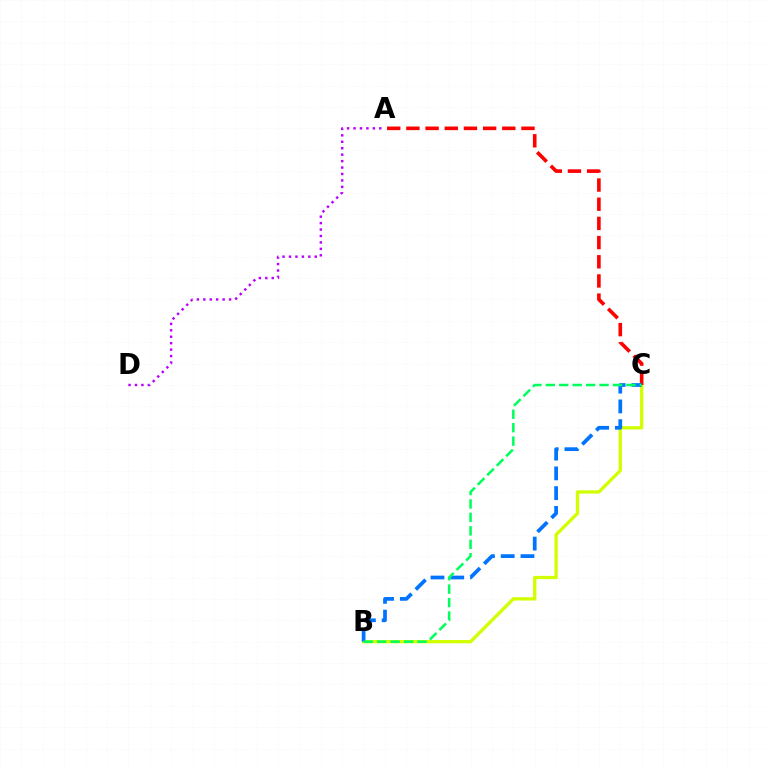{('B', 'C'): [{'color': '#d1ff00', 'line_style': 'solid', 'thickness': 2.37}, {'color': '#0074ff', 'line_style': 'dashed', 'thickness': 2.69}, {'color': '#00ff5c', 'line_style': 'dashed', 'thickness': 1.82}], ('A', 'C'): [{'color': '#ff0000', 'line_style': 'dashed', 'thickness': 2.61}], ('A', 'D'): [{'color': '#b900ff', 'line_style': 'dotted', 'thickness': 1.75}]}